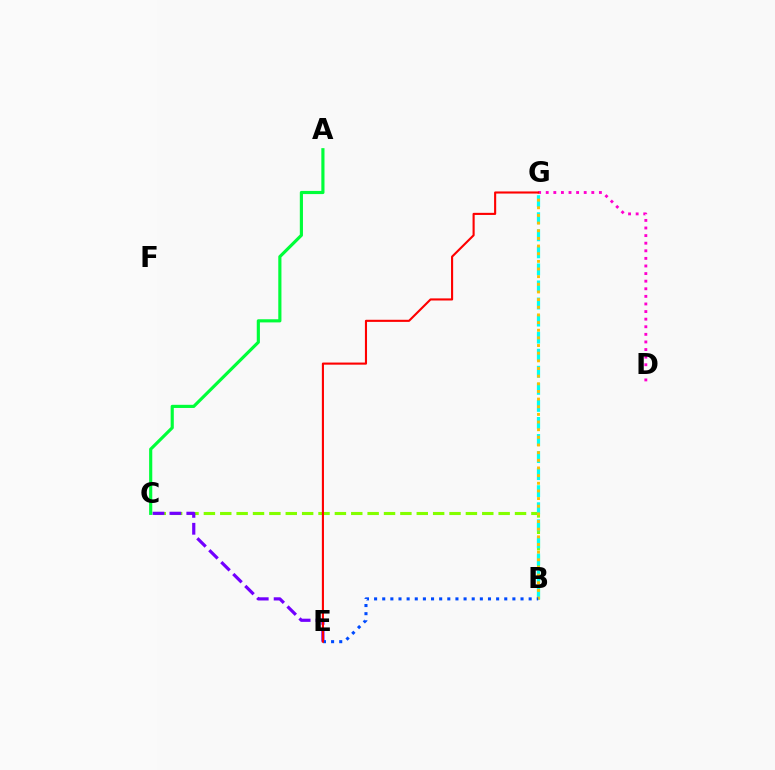{('B', 'C'): [{'color': '#84ff00', 'line_style': 'dashed', 'thickness': 2.22}], ('C', 'E'): [{'color': '#7200ff', 'line_style': 'dashed', 'thickness': 2.3}], ('D', 'G'): [{'color': '#ff00cf', 'line_style': 'dotted', 'thickness': 2.06}], ('B', 'G'): [{'color': '#00fff6', 'line_style': 'dashed', 'thickness': 2.32}, {'color': '#ffbd00', 'line_style': 'dotted', 'thickness': 2.08}], ('A', 'C'): [{'color': '#00ff39', 'line_style': 'solid', 'thickness': 2.27}], ('B', 'E'): [{'color': '#004bff', 'line_style': 'dotted', 'thickness': 2.21}], ('E', 'G'): [{'color': '#ff0000', 'line_style': 'solid', 'thickness': 1.52}]}